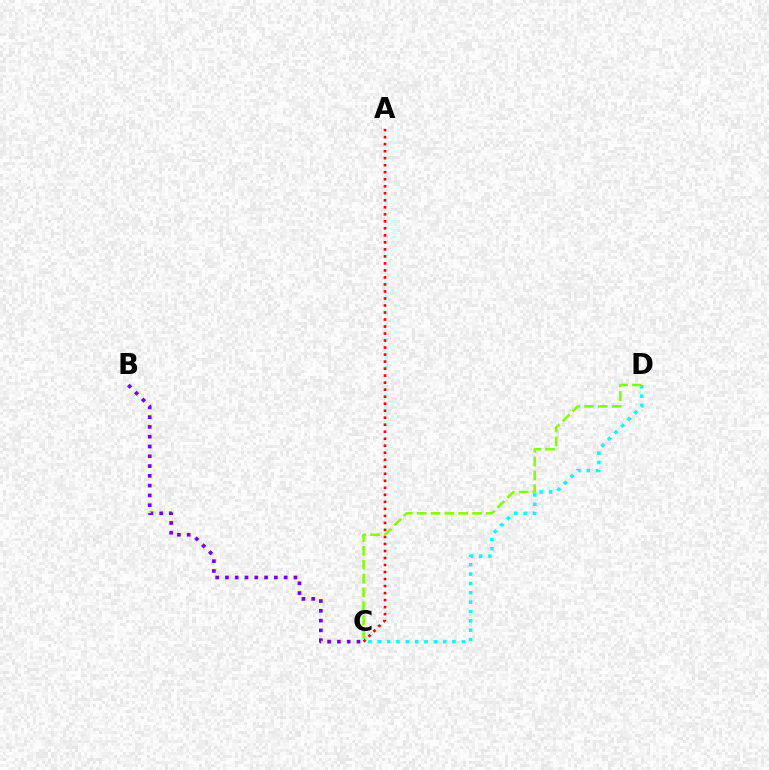{('B', 'C'): [{'color': '#7200ff', 'line_style': 'dotted', 'thickness': 2.66}], ('C', 'D'): [{'color': '#00fff6', 'line_style': 'dotted', 'thickness': 2.54}, {'color': '#84ff00', 'line_style': 'dashed', 'thickness': 1.88}], ('A', 'C'): [{'color': '#ff0000', 'line_style': 'dotted', 'thickness': 1.91}]}